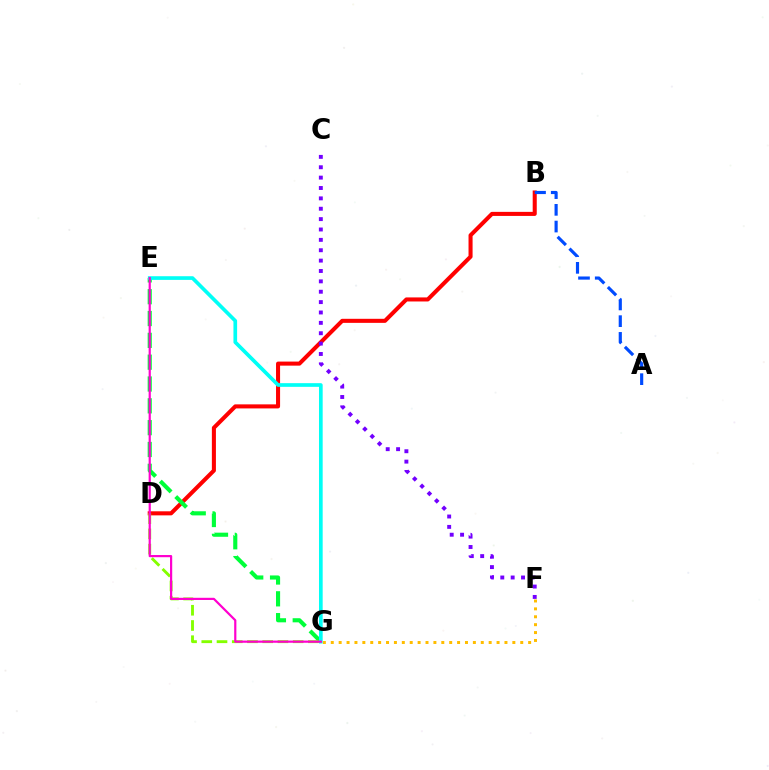{('B', 'D'): [{'color': '#ff0000', 'line_style': 'solid', 'thickness': 2.92}], ('A', 'B'): [{'color': '#004bff', 'line_style': 'dashed', 'thickness': 2.27}], ('E', 'G'): [{'color': '#00ff39', 'line_style': 'dashed', 'thickness': 2.96}, {'color': '#00fff6', 'line_style': 'solid', 'thickness': 2.65}, {'color': '#ff00cf', 'line_style': 'solid', 'thickness': 1.58}], ('D', 'G'): [{'color': '#84ff00', 'line_style': 'dashed', 'thickness': 2.07}], ('C', 'F'): [{'color': '#7200ff', 'line_style': 'dotted', 'thickness': 2.82}], ('F', 'G'): [{'color': '#ffbd00', 'line_style': 'dotted', 'thickness': 2.15}]}